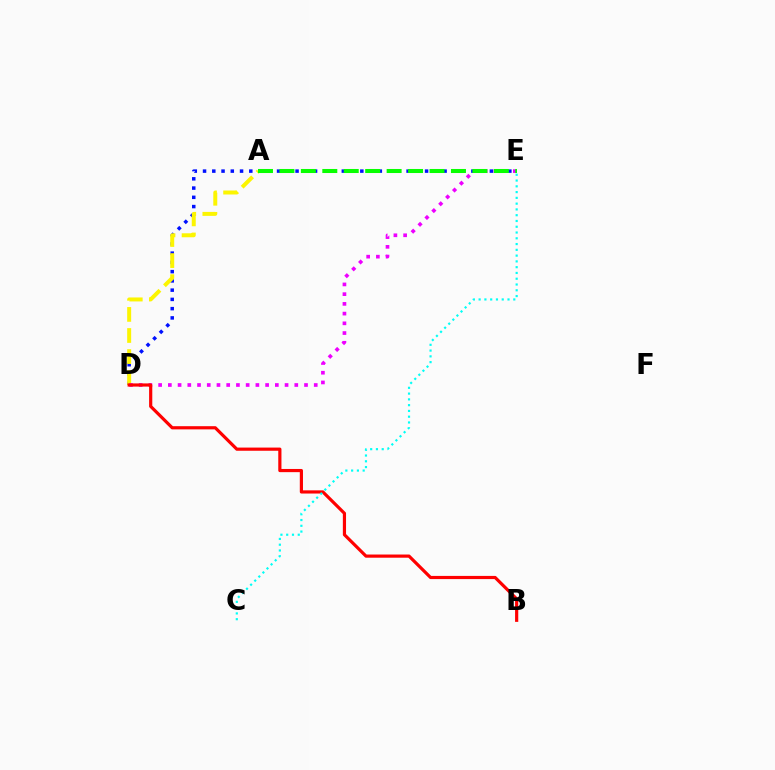{('D', 'E'): [{'color': '#0010ff', 'line_style': 'dotted', 'thickness': 2.51}, {'color': '#ee00ff', 'line_style': 'dotted', 'thickness': 2.64}], ('A', 'D'): [{'color': '#fcf500', 'line_style': 'dashed', 'thickness': 2.86}], ('B', 'D'): [{'color': '#ff0000', 'line_style': 'solid', 'thickness': 2.29}], ('A', 'E'): [{'color': '#08ff00', 'line_style': 'dashed', 'thickness': 2.91}], ('C', 'E'): [{'color': '#00fff6', 'line_style': 'dotted', 'thickness': 1.57}]}